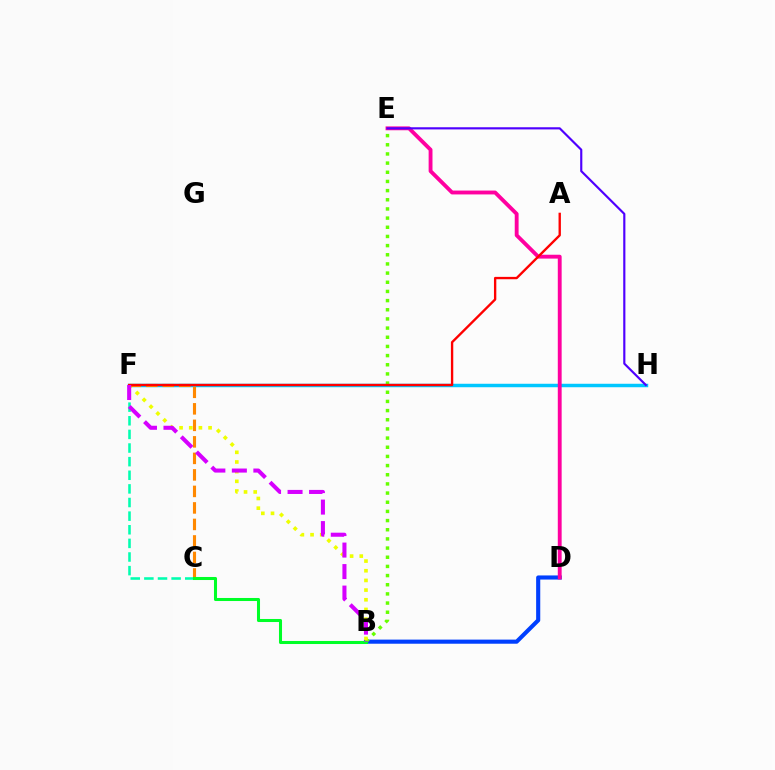{('F', 'H'): [{'color': '#00c7ff', 'line_style': 'solid', 'thickness': 2.5}], ('B', 'D'): [{'color': '#003fff', 'line_style': 'solid', 'thickness': 2.96}], ('B', 'E'): [{'color': '#66ff00', 'line_style': 'dotted', 'thickness': 2.49}], ('D', 'E'): [{'color': '#ff00a0', 'line_style': 'solid', 'thickness': 2.78}], ('B', 'F'): [{'color': '#eeff00', 'line_style': 'dotted', 'thickness': 2.63}, {'color': '#d600ff', 'line_style': 'dashed', 'thickness': 2.92}], ('C', 'F'): [{'color': '#00ffaf', 'line_style': 'dashed', 'thickness': 1.85}, {'color': '#ff8800', 'line_style': 'dashed', 'thickness': 2.24}], ('E', 'H'): [{'color': '#4f00ff', 'line_style': 'solid', 'thickness': 1.55}], ('B', 'C'): [{'color': '#00ff27', 'line_style': 'solid', 'thickness': 2.19}], ('A', 'F'): [{'color': '#ff0000', 'line_style': 'solid', 'thickness': 1.7}]}